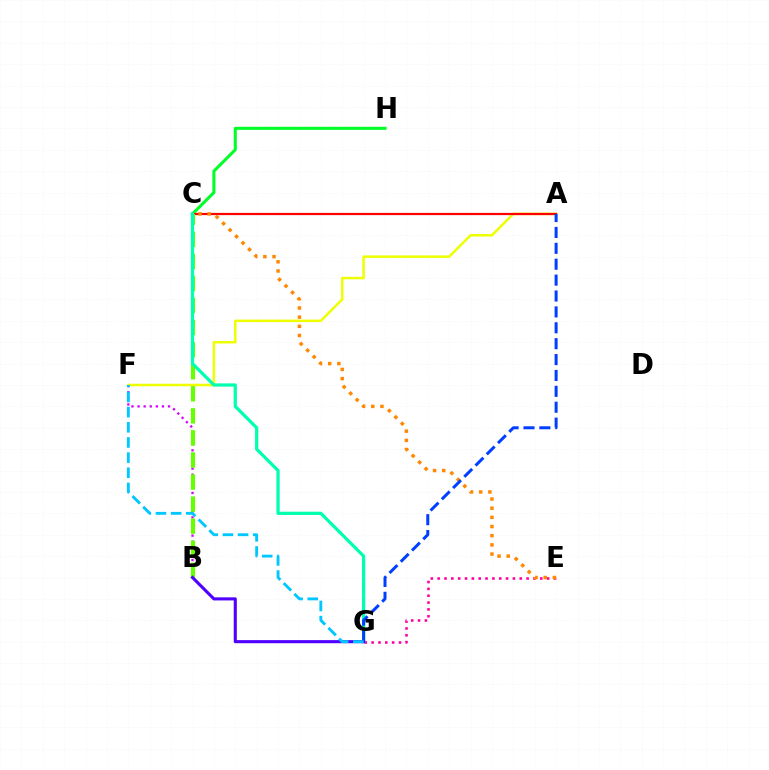{('C', 'H'): [{'color': '#00ff27', 'line_style': 'solid', 'thickness': 2.19}], ('A', 'F'): [{'color': '#eeff00', 'line_style': 'solid', 'thickness': 1.8}], ('A', 'C'): [{'color': '#ff0000', 'line_style': 'solid', 'thickness': 1.61}], ('B', 'F'): [{'color': '#d600ff', 'line_style': 'dotted', 'thickness': 1.66}], ('E', 'G'): [{'color': '#ff00a0', 'line_style': 'dotted', 'thickness': 1.86}], ('B', 'C'): [{'color': '#66ff00', 'line_style': 'dashed', 'thickness': 3.0}], ('C', 'G'): [{'color': '#00ffaf', 'line_style': 'solid', 'thickness': 2.34}], ('C', 'E'): [{'color': '#ff8800', 'line_style': 'dotted', 'thickness': 2.49}], ('A', 'G'): [{'color': '#003fff', 'line_style': 'dashed', 'thickness': 2.16}], ('B', 'G'): [{'color': '#4f00ff', 'line_style': 'solid', 'thickness': 2.22}], ('F', 'G'): [{'color': '#00c7ff', 'line_style': 'dashed', 'thickness': 2.06}]}